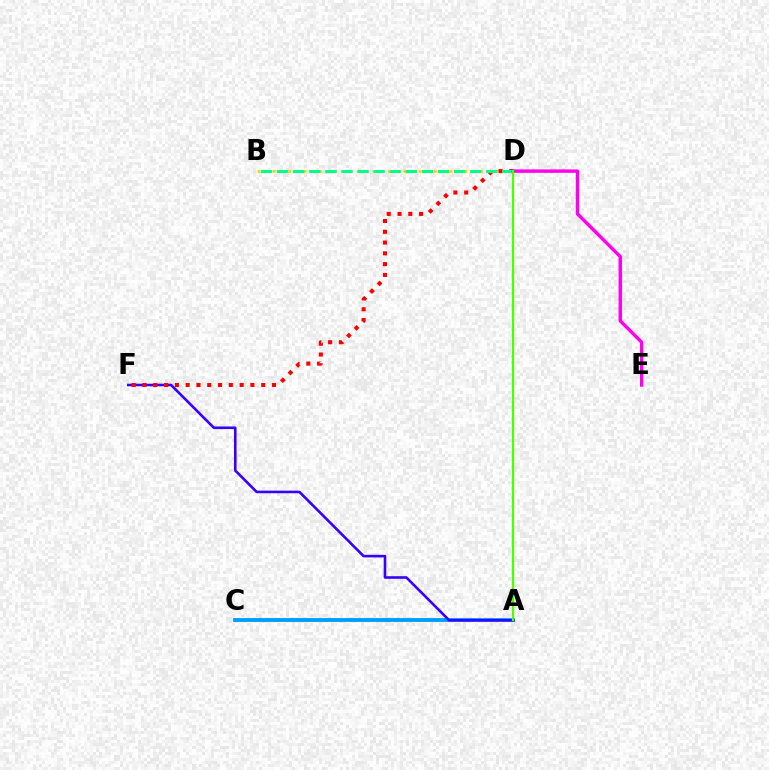{('A', 'C'): [{'color': '#009eff', 'line_style': 'solid', 'thickness': 2.8}], ('B', 'D'): [{'color': '#ffd500', 'line_style': 'dotted', 'thickness': 2.08}, {'color': '#00ff86', 'line_style': 'dashed', 'thickness': 2.19}], ('A', 'F'): [{'color': '#3700ff', 'line_style': 'solid', 'thickness': 1.87}], ('D', 'F'): [{'color': '#ff0000', 'line_style': 'dotted', 'thickness': 2.93}], ('D', 'E'): [{'color': '#ff00ed', 'line_style': 'solid', 'thickness': 2.45}], ('A', 'D'): [{'color': '#4fff00', 'line_style': 'solid', 'thickness': 1.63}]}